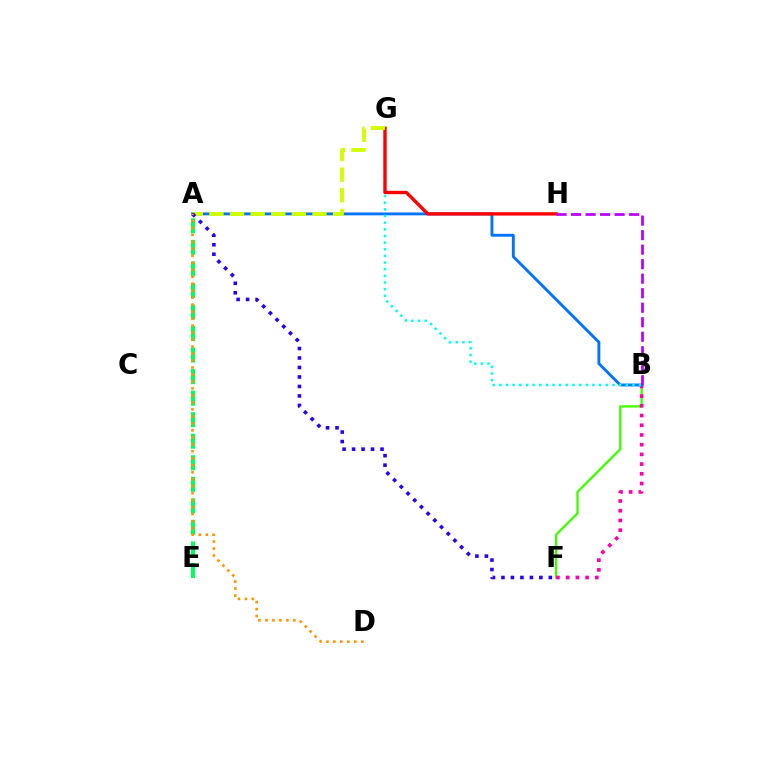{('B', 'F'): [{'color': '#3dff00', 'line_style': 'solid', 'thickness': 1.66}, {'color': '#ff00ac', 'line_style': 'dotted', 'thickness': 2.64}], ('A', 'B'): [{'color': '#0074ff', 'line_style': 'solid', 'thickness': 2.07}], ('B', 'G'): [{'color': '#00fff6', 'line_style': 'dotted', 'thickness': 1.81}], ('G', 'H'): [{'color': '#ff0000', 'line_style': 'solid', 'thickness': 2.43}], ('B', 'H'): [{'color': '#b900ff', 'line_style': 'dashed', 'thickness': 1.97}], ('A', 'E'): [{'color': '#00ff5c', 'line_style': 'dashed', 'thickness': 2.93}], ('A', 'G'): [{'color': '#d1ff00', 'line_style': 'dashed', 'thickness': 2.8}], ('A', 'F'): [{'color': '#2500ff', 'line_style': 'dotted', 'thickness': 2.58}], ('A', 'D'): [{'color': '#ff9400', 'line_style': 'dotted', 'thickness': 1.9}]}